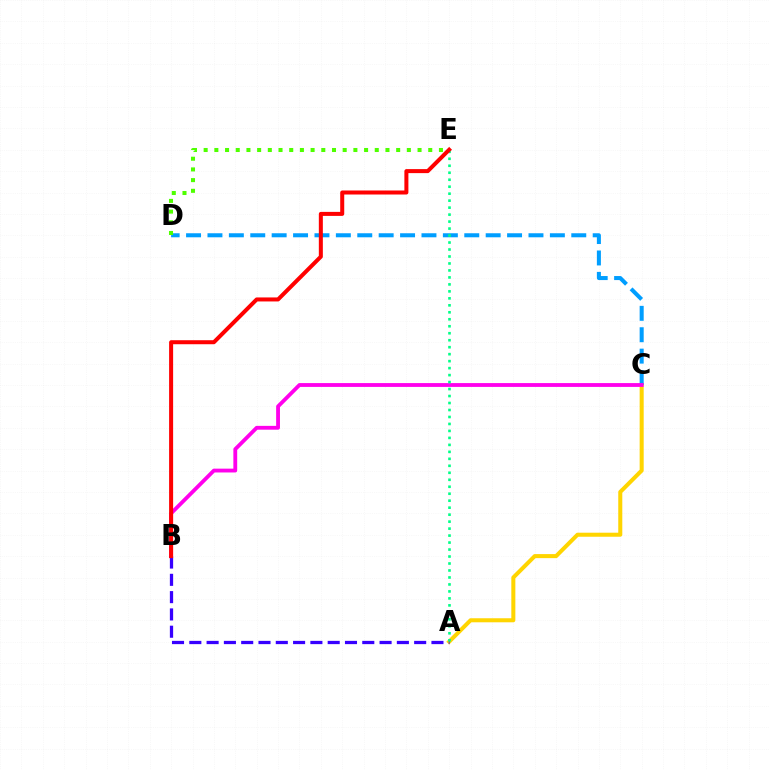{('A', 'C'): [{'color': '#ffd500', 'line_style': 'solid', 'thickness': 2.91}], ('A', 'B'): [{'color': '#3700ff', 'line_style': 'dashed', 'thickness': 2.35}], ('C', 'D'): [{'color': '#009eff', 'line_style': 'dashed', 'thickness': 2.91}], ('B', 'C'): [{'color': '#ff00ed', 'line_style': 'solid', 'thickness': 2.75}], ('A', 'E'): [{'color': '#00ff86', 'line_style': 'dotted', 'thickness': 1.9}], ('D', 'E'): [{'color': '#4fff00', 'line_style': 'dotted', 'thickness': 2.91}], ('B', 'E'): [{'color': '#ff0000', 'line_style': 'solid', 'thickness': 2.89}]}